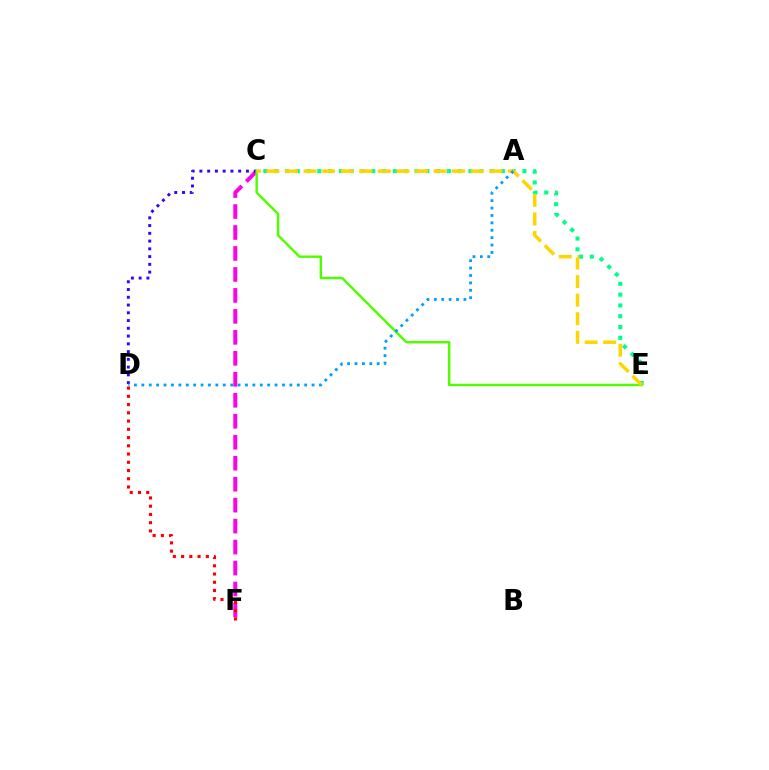{('C', 'F'): [{'color': '#ff00ed', 'line_style': 'dashed', 'thickness': 2.85}], ('C', 'E'): [{'color': '#00ff86', 'line_style': 'dotted', 'thickness': 2.93}, {'color': '#4fff00', 'line_style': 'solid', 'thickness': 1.76}, {'color': '#ffd500', 'line_style': 'dashed', 'thickness': 2.52}], ('C', 'D'): [{'color': '#3700ff', 'line_style': 'dotted', 'thickness': 2.11}], ('A', 'D'): [{'color': '#009eff', 'line_style': 'dotted', 'thickness': 2.01}], ('D', 'F'): [{'color': '#ff0000', 'line_style': 'dotted', 'thickness': 2.24}]}